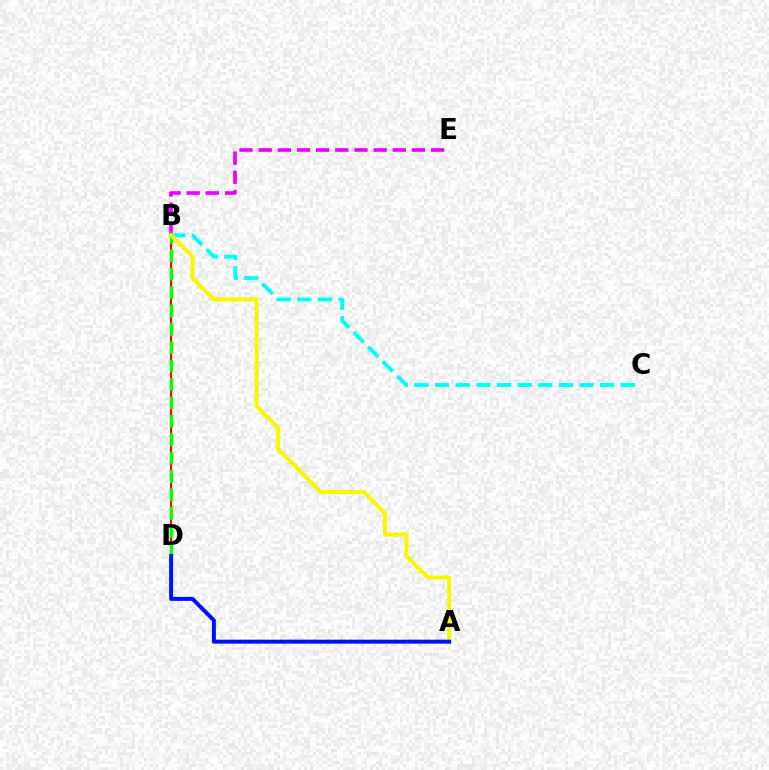{('B', 'D'): [{'color': '#ff0000', 'line_style': 'solid', 'thickness': 1.54}, {'color': '#08ff00', 'line_style': 'dashed', 'thickness': 2.5}], ('B', 'E'): [{'color': '#ee00ff', 'line_style': 'dashed', 'thickness': 2.6}], ('B', 'C'): [{'color': '#00fff6', 'line_style': 'dashed', 'thickness': 2.8}], ('A', 'B'): [{'color': '#fcf500', 'line_style': 'solid', 'thickness': 2.88}], ('A', 'D'): [{'color': '#0010ff', 'line_style': 'solid', 'thickness': 2.86}]}